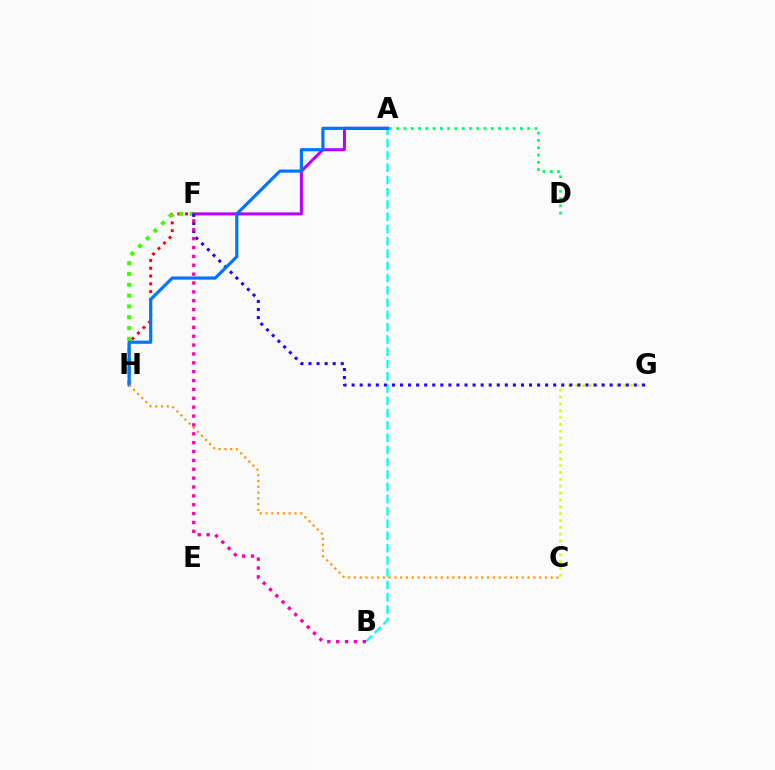{('A', 'B'): [{'color': '#00fff6', 'line_style': 'dashed', 'thickness': 1.67}], ('F', 'H'): [{'color': '#ff0000', 'line_style': 'dotted', 'thickness': 2.11}, {'color': '#3dff00', 'line_style': 'dotted', 'thickness': 2.94}], ('A', 'F'): [{'color': '#b900ff', 'line_style': 'solid', 'thickness': 2.18}], ('C', 'G'): [{'color': '#d1ff00', 'line_style': 'dotted', 'thickness': 1.87}], ('F', 'G'): [{'color': '#2500ff', 'line_style': 'dotted', 'thickness': 2.19}], ('B', 'F'): [{'color': '#ff00ac', 'line_style': 'dotted', 'thickness': 2.41}], ('A', 'D'): [{'color': '#00ff5c', 'line_style': 'dotted', 'thickness': 1.98}], ('A', 'H'): [{'color': '#0074ff', 'line_style': 'solid', 'thickness': 2.29}], ('C', 'H'): [{'color': '#ff9400', 'line_style': 'dotted', 'thickness': 1.57}]}